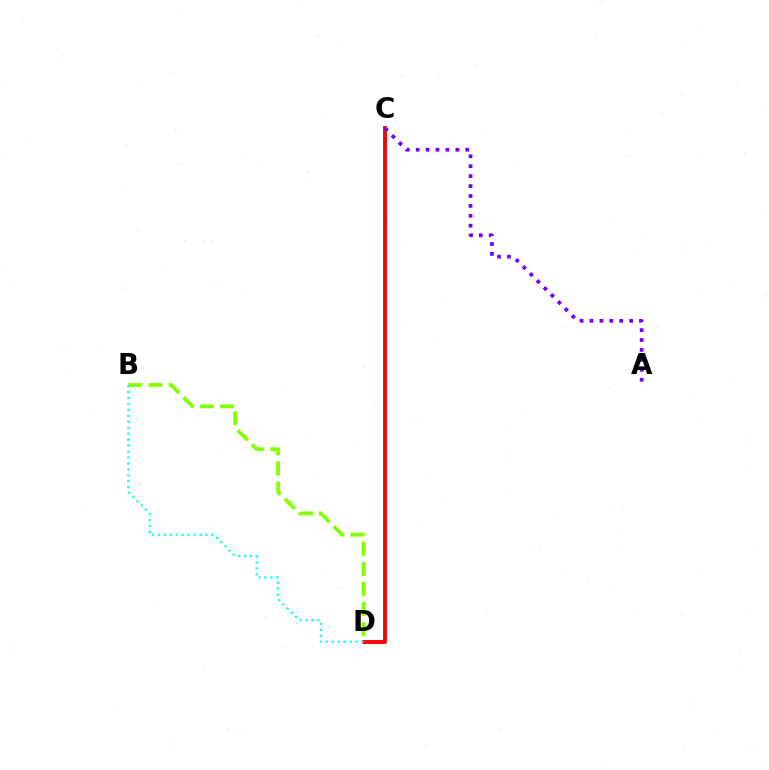{('B', 'D'): [{'color': '#84ff00', 'line_style': 'dashed', 'thickness': 2.73}, {'color': '#00fff6', 'line_style': 'dotted', 'thickness': 1.62}], ('C', 'D'): [{'color': '#ff0000', 'line_style': 'solid', 'thickness': 2.79}], ('A', 'C'): [{'color': '#7200ff', 'line_style': 'dotted', 'thickness': 2.69}]}